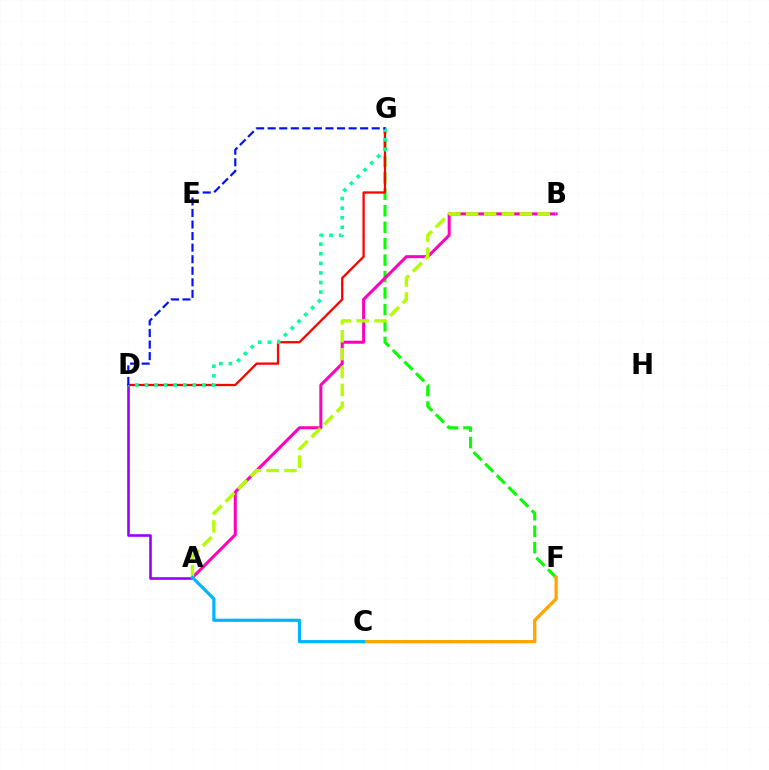{('A', 'D'): [{'color': '#9b00ff', 'line_style': 'solid', 'thickness': 1.88}], ('F', 'G'): [{'color': '#08ff00', 'line_style': 'dashed', 'thickness': 2.24}], ('A', 'B'): [{'color': '#ff00bd', 'line_style': 'solid', 'thickness': 2.18}, {'color': '#b3ff00', 'line_style': 'dashed', 'thickness': 2.43}], ('C', 'F'): [{'color': '#ffa500', 'line_style': 'solid', 'thickness': 2.37}], ('D', 'G'): [{'color': '#ff0000', 'line_style': 'solid', 'thickness': 1.65}, {'color': '#00ff9d', 'line_style': 'dotted', 'thickness': 2.6}, {'color': '#0010ff', 'line_style': 'dashed', 'thickness': 1.57}], ('A', 'C'): [{'color': '#00b5ff', 'line_style': 'solid', 'thickness': 2.3}]}